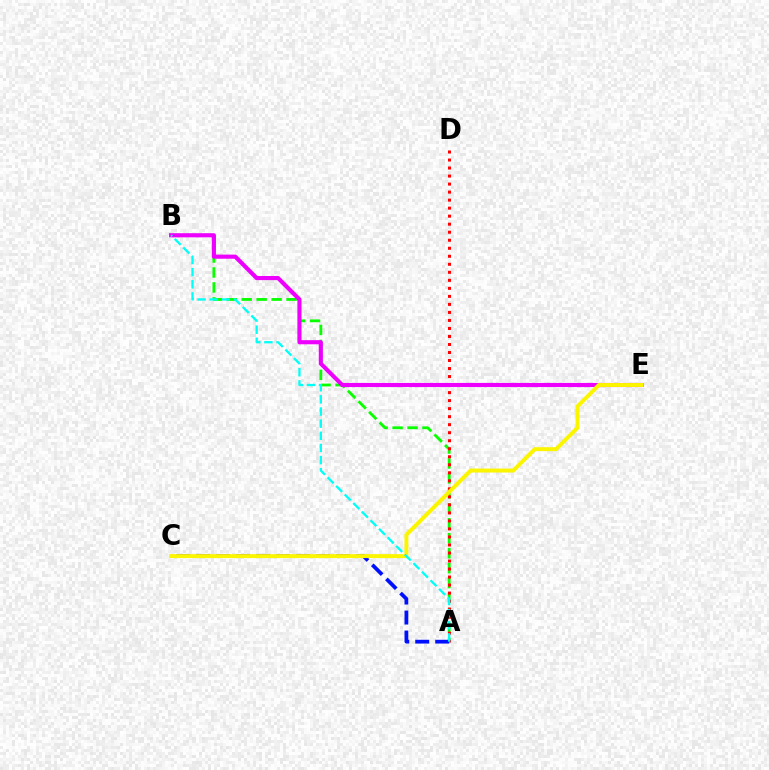{('A', 'B'): [{'color': '#08ff00', 'line_style': 'dashed', 'thickness': 2.03}, {'color': '#00fff6', 'line_style': 'dashed', 'thickness': 1.65}], ('A', 'D'): [{'color': '#ff0000', 'line_style': 'dotted', 'thickness': 2.18}], ('B', 'E'): [{'color': '#ee00ff', 'line_style': 'solid', 'thickness': 2.97}], ('A', 'C'): [{'color': '#0010ff', 'line_style': 'dashed', 'thickness': 2.71}], ('C', 'E'): [{'color': '#fcf500', 'line_style': 'solid', 'thickness': 2.85}]}